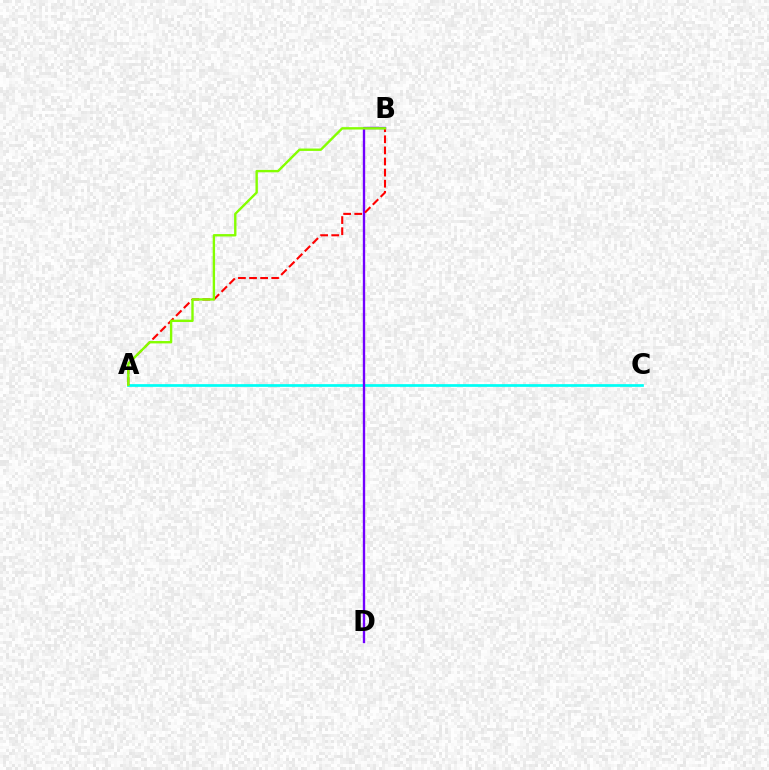{('A', 'C'): [{'color': '#00fff6', 'line_style': 'solid', 'thickness': 1.96}], ('B', 'D'): [{'color': '#7200ff', 'line_style': 'solid', 'thickness': 1.69}], ('A', 'B'): [{'color': '#ff0000', 'line_style': 'dashed', 'thickness': 1.51}, {'color': '#84ff00', 'line_style': 'solid', 'thickness': 1.71}]}